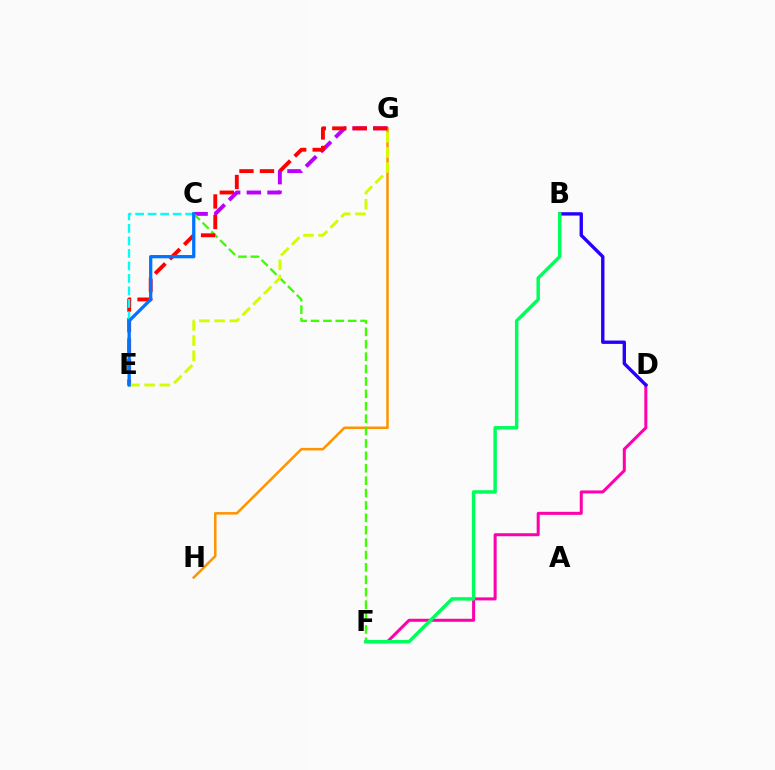{('C', 'G'): [{'color': '#b900ff', 'line_style': 'dashed', 'thickness': 2.81}], ('D', 'F'): [{'color': '#ff00ac', 'line_style': 'solid', 'thickness': 2.18}], ('G', 'H'): [{'color': '#ff9400', 'line_style': 'solid', 'thickness': 1.81}], ('B', 'D'): [{'color': '#2500ff', 'line_style': 'solid', 'thickness': 2.42}], ('C', 'F'): [{'color': '#3dff00', 'line_style': 'dashed', 'thickness': 1.68}], ('E', 'G'): [{'color': '#ff0000', 'line_style': 'dashed', 'thickness': 2.79}, {'color': '#d1ff00', 'line_style': 'dashed', 'thickness': 2.06}], ('B', 'F'): [{'color': '#00ff5c', 'line_style': 'solid', 'thickness': 2.49}], ('C', 'E'): [{'color': '#00fff6', 'line_style': 'dashed', 'thickness': 1.7}, {'color': '#0074ff', 'line_style': 'solid', 'thickness': 2.36}]}